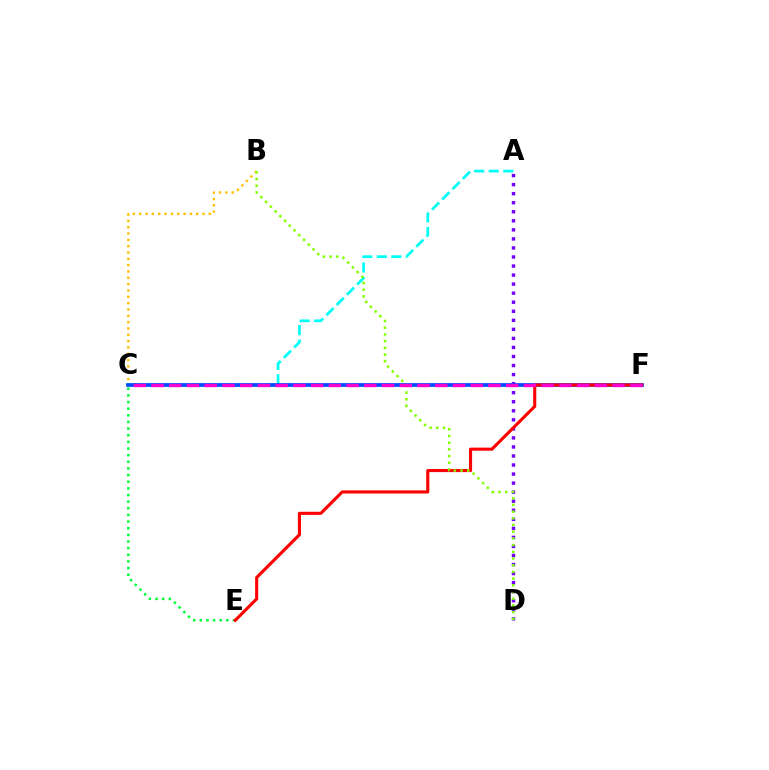{('C', 'E'): [{'color': '#00ff39', 'line_style': 'dotted', 'thickness': 1.8}], ('B', 'C'): [{'color': '#ffbd00', 'line_style': 'dotted', 'thickness': 1.72}], ('A', 'C'): [{'color': '#00fff6', 'line_style': 'dashed', 'thickness': 1.97}], ('A', 'D'): [{'color': '#7200ff', 'line_style': 'dotted', 'thickness': 2.46}], ('C', 'F'): [{'color': '#004bff', 'line_style': 'solid', 'thickness': 2.69}, {'color': '#ff00cf', 'line_style': 'dashed', 'thickness': 2.41}], ('E', 'F'): [{'color': '#ff0000', 'line_style': 'solid', 'thickness': 2.23}], ('B', 'D'): [{'color': '#84ff00', 'line_style': 'dotted', 'thickness': 1.82}]}